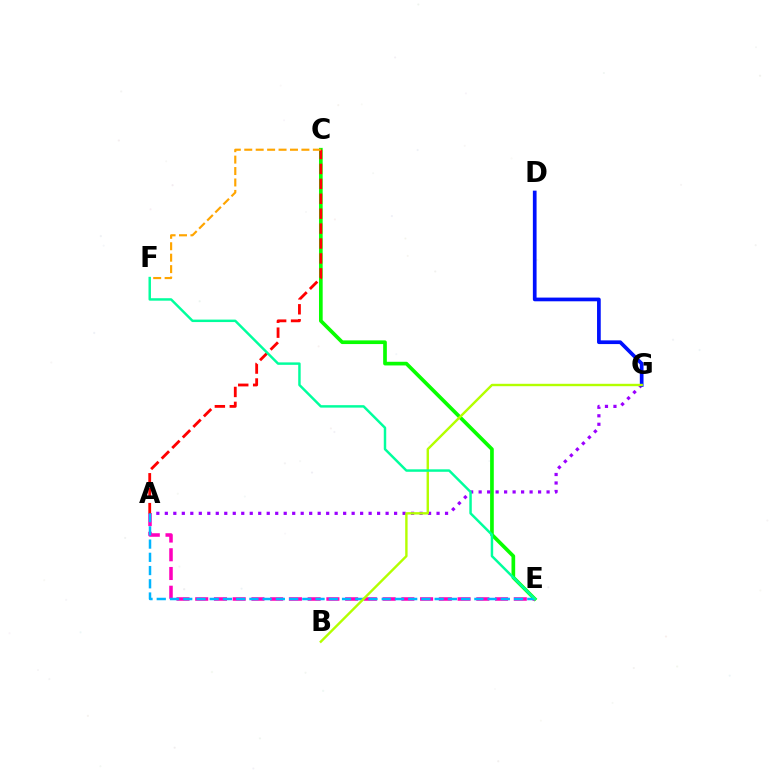{('C', 'E'): [{'color': '#08ff00', 'line_style': 'solid', 'thickness': 2.65}], ('A', 'G'): [{'color': '#9b00ff', 'line_style': 'dotted', 'thickness': 2.31}], ('A', 'E'): [{'color': '#ff00bd', 'line_style': 'dashed', 'thickness': 2.55}, {'color': '#00b5ff', 'line_style': 'dashed', 'thickness': 1.8}], ('A', 'C'): [{'color': '#ff0000', 'line_style': 'dashed', 'thickness': 2.03}], ('D', 'G'): [{'color': '#0010ff', 'line_style': 'solid', 'thickness': 2.67}], ('C', 'F'): [{'color': '#ffa500', 'line_style': 'dashed', 'thickness': 1.55}], ('B', 'G'): [{'color': '#b3ff00', 'line_style': 'solid', 'thickness': 1.73}], ('E', 'F'): [{'color': '#00ff9d', 'line_style': 'solid', 'thickness': 1.77}]}